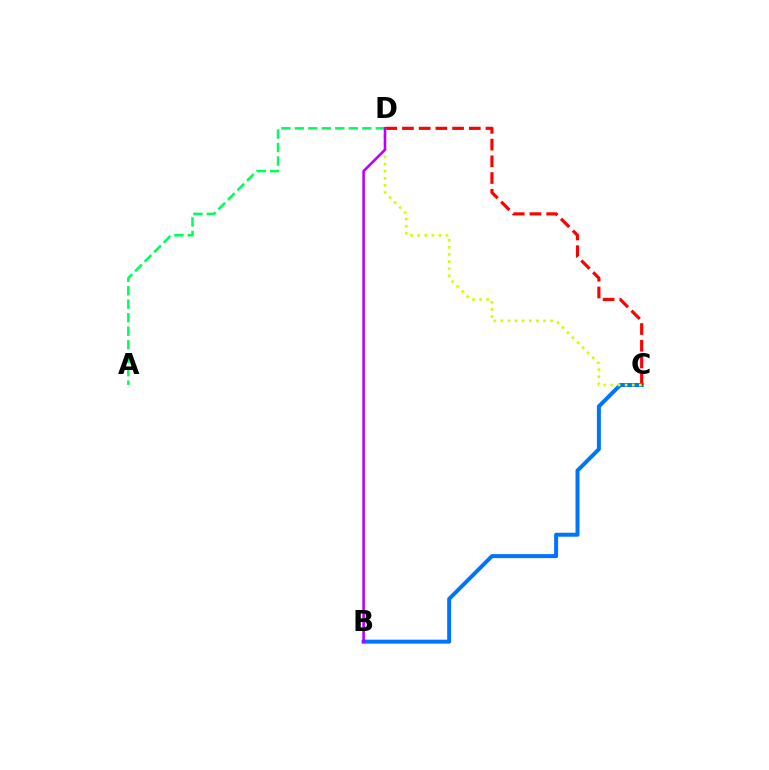{('A', 'D'): [{'color': '#00ff5c', 'line_style': 'dashed', 'thickness': 1.83}], ('B', 'C'): [{'color': '#0074ff', 'line_style': 'solid', 'thickness': 2.87}], ('C', 'D'): [{'color': '#ff0000', 'line_style': 'dashed', 'thickness': 2.27}, {'color': '#d1ff00', 'line_style': 'dotted', 'thickness': 1.93}], ('B', 'D'): [{'color': '#b900ff', 'line_style': 'solid', 'thickness': 1.87}]}